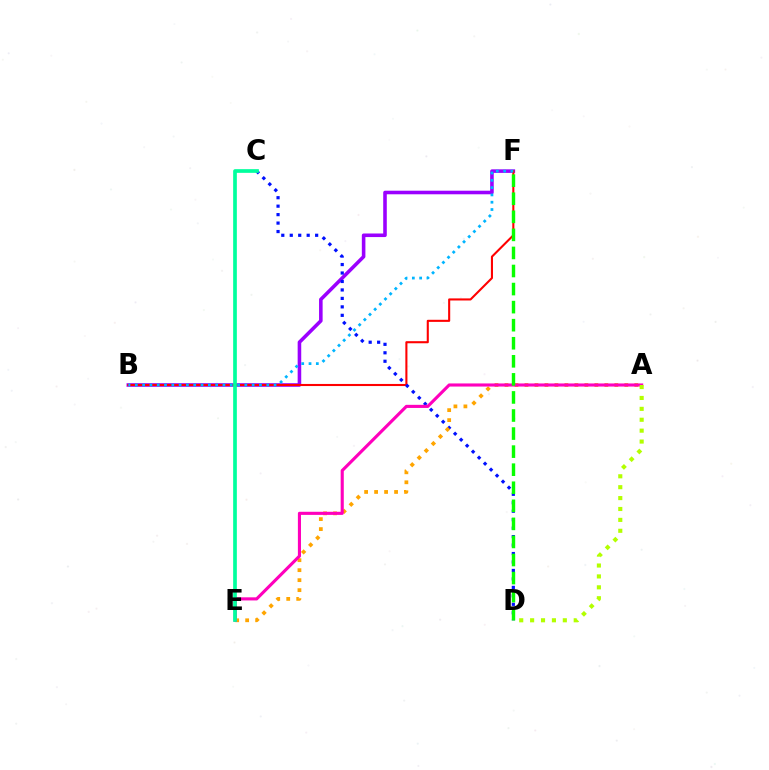{('B', 'F'): [{'color': '#9b00ff', 'line_style': 'solid', 'thickness': 2.57}, {'color': '#ff0000', 'line_style': 'solid', 'thickness': 1.5}, {'color': '#00b5ff', 'line_style': 'dotted', 'thickness': 1.98}], ('C', 'D'): [{'color': '#0010ff', 'line_style': 'dotted', 'thickness': 2.3}], ('A', 'E'): [{'color': '#ffa500', 'line_style': 'dotted', 'thickness': 2.71}, {'color': '#ff00bd', 'line_style': 'solid', 'thickness': 2.24}], ('D', 'F'): [{'color': '#08ff00', 'line_style': 'dashed', 'thickness': 2.45}], ('A', 'D'): [{'color': '#b3ff00', 'line_style': 'dotted', 'thickness': 2.96}], ('C', 'E'): [{'color': '#00ff9d', 'line_style': 'solid', 'thickness': 2.65}]}